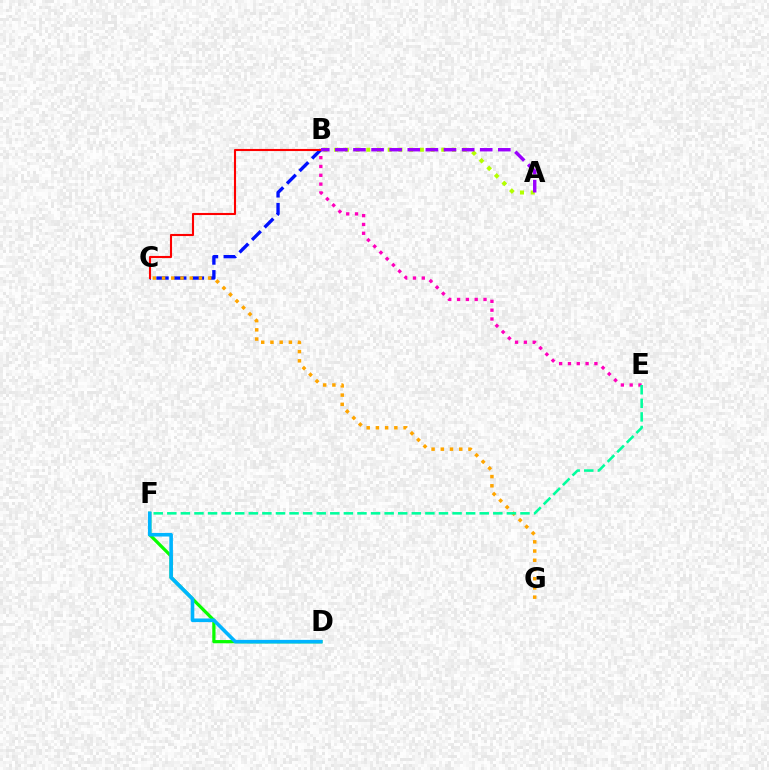{('D', 'F'): [{'color': '#08ff00', 'line_style': 'solid', 'thickness': 2.33}, {'color': '#00b5ff', 'line_style': 'solid', 'thickness': 2.59}], ('B', 'C'): [{'color': '#0010ff', 'line_style': 'dashed', 'thickness': 2.41}, {'color': '#ff0000', 'line_style': 'solid', 'thickness': 1.52}], ('B', 'E'): [{'color': '#ff00bd', 'line_style': 'dotted', 'thickness': 2.4}], ('C', 'G'): [{'color': '#ffa500', 'line_style': 'dotted', 'thickness': 2.5}], ('A', 'B'): [{'color': '#b3ff00', 'line_style': 'dotted', 'thickness': 2.91}, {'color': '#9b00ff', 'line_style': 'dashed', 'thickness': 2.46}], ('E', 'F'): [{'color': '#00ff9d', 'line_style': 'dashed', 'thickness': 1.85}]}